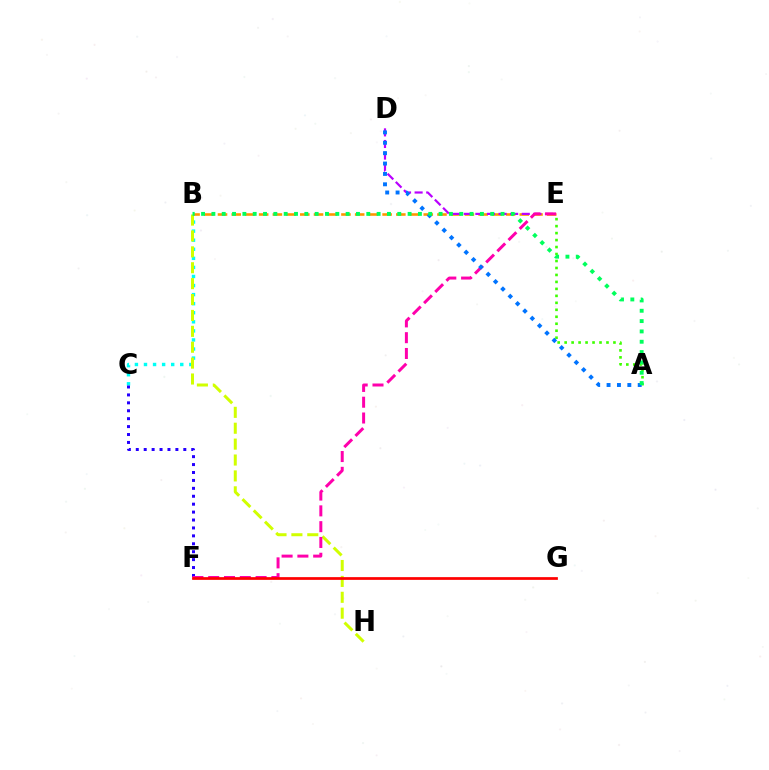{('B', 'C'): [{'color': '#00fff6', 'line_style': 'dotted', 'thickness': 2.46}], ('B', 'H'): [{'color': '#d1ff00', 'line_style': 'dashed', 'thickness': 2.16}], ('B', 'E'): [{'color': '#ff9400', 'line_style': 'dashed', 'thickness': 1.86}], ('D', 'E'): [{'color': '#b900ff', 'line_style': 'dashed', 'thickness': 1.58}], ('C', 'F'): [{'color': '#2500ff', 'line_style': 'dotted', 'thickness': 2.15}], ('E', 'F'): [{'color': '#ff00ac', 'line_style': 'dashed', 'thickness': 2.15}], ('A', 'E'): [{'color': '#3dff00', 'line_style': 'dotted', 'thickness': 1.89}], ('A', 'D'): [{'color': '#0074ff', 'line_style': 'dotted', 'thickness': 2.82}], ('A', 'B'): [{'color': '#00ff5c', 'line_style': 'dotted', 'thickness': 2.81}], ('F', 'G'): [{'color': '#ff0000', 'line_style': 'solid', 'thickness': 1.96}]}